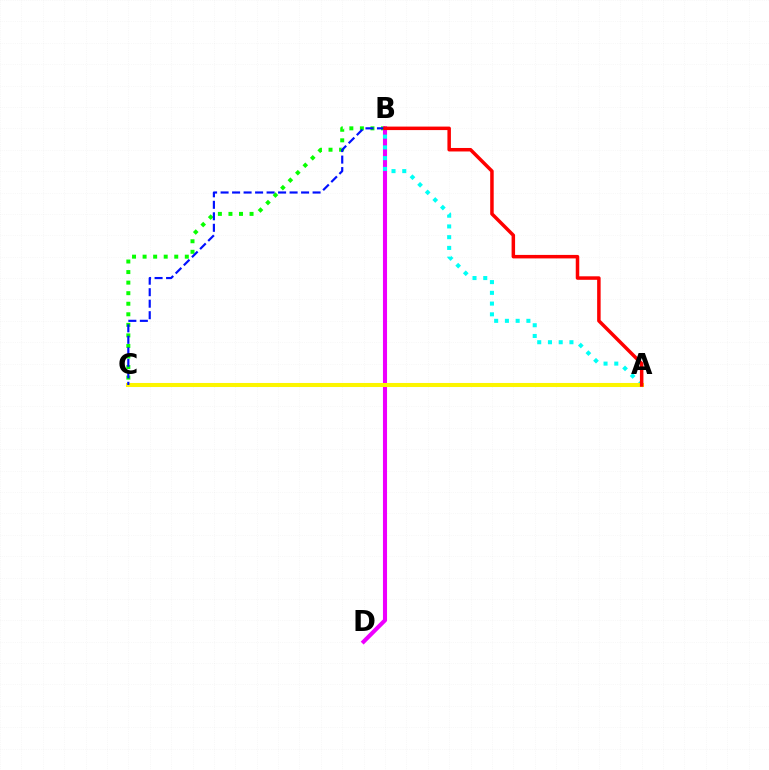{('B', 'C'): [{'color': '#08ff00', 'line_style': 'dotted', 'thickness': 2.87}, {'color': '#0010ff', 'line_style': 'dashed', 'thickness': 1.56}], ('B', 'D'): [{'color': '#ee00ff', 'line_style': 'solid', 'thickness': 2.94}], ('A', 'B'): [{'color': '#00fff6', 'line_style': 'dotted', 'thickness': 2.92}, {'color': '#ff0000', 'line_style': 'solid', 'thickness': 2.52}], ('A', 'C'): [{'color': '#fcf500', 'line_style': 'solid', 'thickness': 2.91}]}